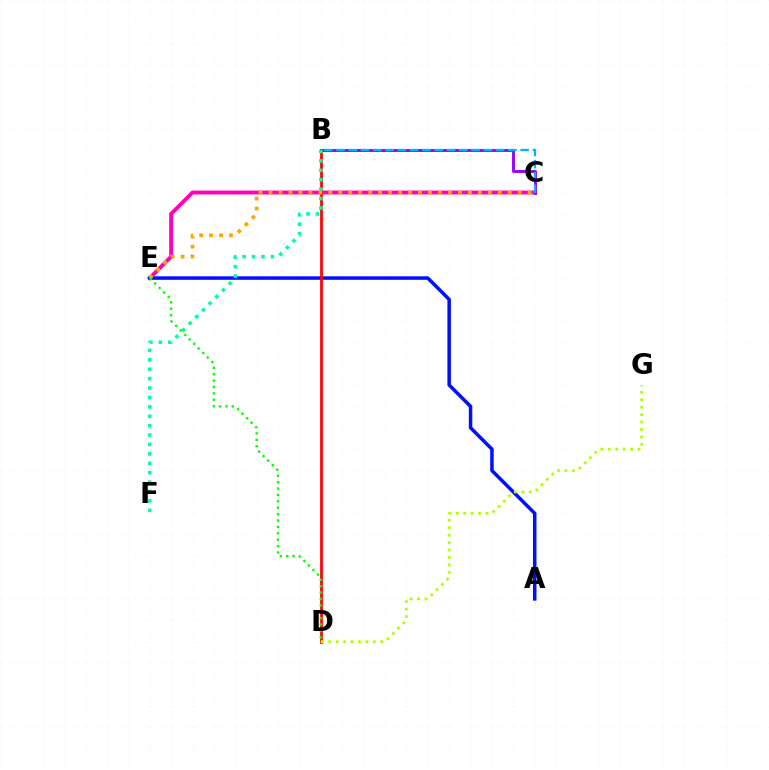{('C', 'E'): [{'color': '#ff00bd', 'line_style': 'solid', 'thickness': 2.79}, {'color': '#ffa500', 'line_style': 'dotted', 'thickness': 2.71}], ('B', 'C'): [{'color': '#9b00ff', 'line_style': 'solid', 'thickness': 2.1}, {'color': '#00b5ff', 'line_style': 'dashed', 'thickness': 1.67}], ('A', 'E'): [{'color': '#0010ff', 'line_style': 'solid', 'thickness': 2.53}], ('B', 'D'): [{'color': '#ff0000', 'line_style': 'solid', 'thickness': 1.96}], ('B', 'F'): [{'color': '#00ff9d', 'line_style': 'dotted', 'thickness': 2.56}], ('D', 'G'): [{'color': '#b3ff00', 'line_style': 'dotted', 'thickness': 2.02}], ('D', 'E'): [{'color': '#08ff00', 'line_style': 'dotted', 'thickness': 1.74}]}